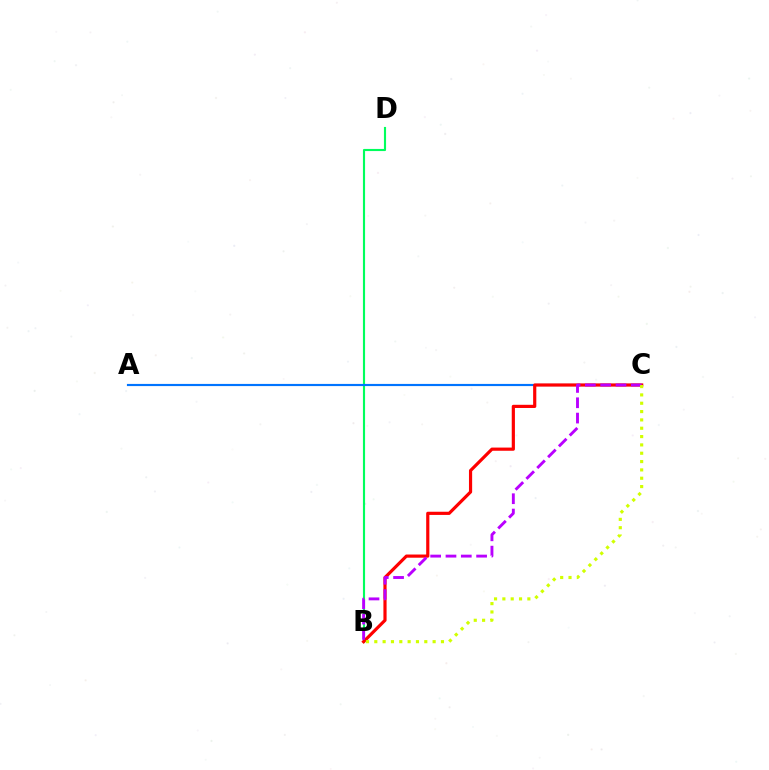{('B', 'D'): [{'color': '#00ff5c', 'line_style': 'solid', 'thickness': 1.53}], ('A', 'C'): [{'color': '#0074ff', 'line_style': 'solid', 'thickness': 1.56}], ('B', 'C'): [{'color': '#ff0000', 'line_style': 'solid', 'thickness': 2.29}, {'color': '#b900ff', 'line_style': 'dashed', 'thickness': 2.08}, {'color': '#d1ff00', 'line_style': 'dotted', 'thickness': 2.26}]}